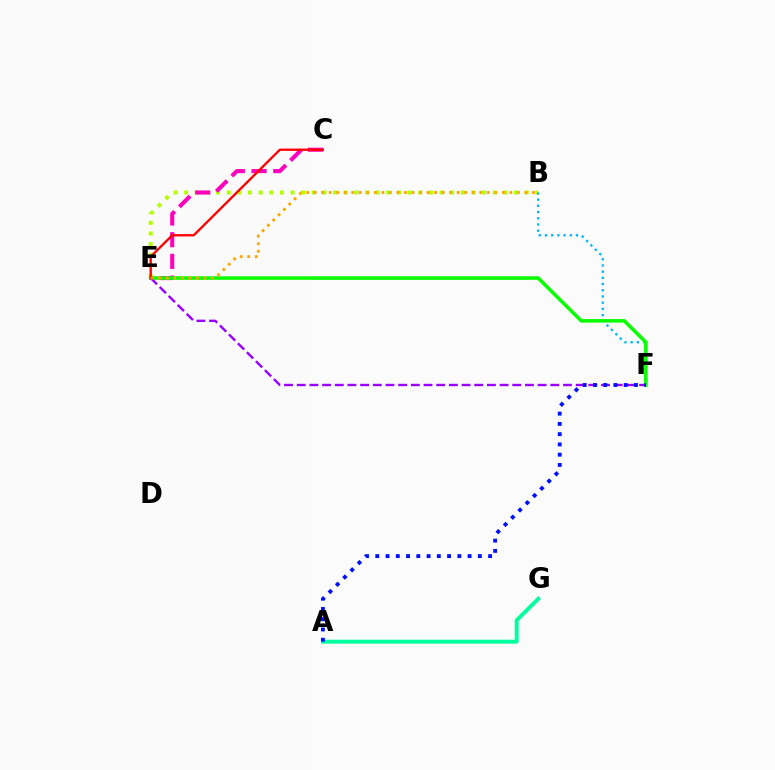{('B', 'E'): [{'color': '#b3ff00', 'line_style': 'dotted', 'thickness': 2.89}, {'color': '#ffa500', 'line_style': 'dotted', 'thickness': 2.05}], ('B', 'F'): [{'color': '#00b5ff', 'line_style': 'dotted', 'thickness': 1.69}], ('C', 'E'): [{'color': '#ff00bd', 'line_style': 'dashed', 'thickness': 2.95}, {'color': '#ff0000', 'line_style': 'solid', 'thickness': 1.67}], ('E', 'F'): [{'color': '#08ff00', 'line_style': 'solid', 'thickness': 2.55}, {'color': '#9b00ff', 'line_style': 'dashed', 'thickness': 1.72}], ('A', 'G'): [{'color': '#00ff9d', 'line_style': 'solid', 'thickness': 2.83}], ('A', 'F'): [{'color': '#0010ff', 'line_style': 'dotted', 'thickness': 2.79}]}